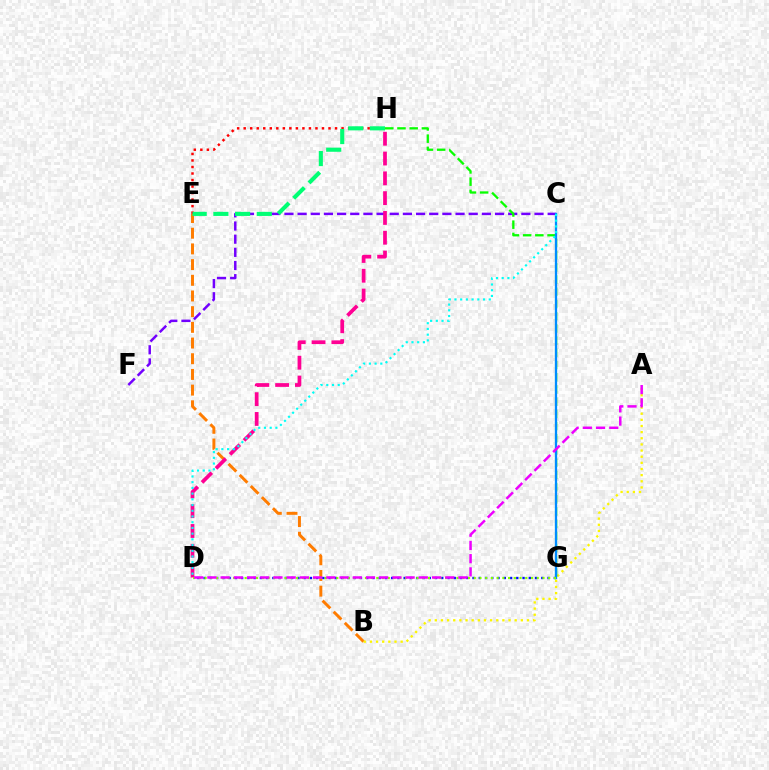{('B', 'E'): [{'color': '#ff7c00', 'line_style': 'dashed', 'thickness': 2.13}], ('C', 'F'): [{'color': '#7200ff', 'line_style': 'dashed', 'thickness': 1.79}], ('E', 'H'): [{'color': '#ff0000', 'line_style': 'dotted', 'thickness': 1.77}, {'color': '#00ff74', 'line_style': 'dashed', 'thickness': 2.95}], ('A', 'B'): [{'color': '#fcf500', 'line_style': 'dotted', 'thickness': 1.67}], ('G', 'H'): [{'color': '#08ff00', 'line_style': 'dashed', 'thickness': 1.66}], ('D', 'H'): [{'color': '#ff0094', 'line_style': 'dashed', 'thickness': 2.69}], ('D', 'G'): [{'color': '#0010ff', 'line_style': 'dotted', 'thickness': 1.7}, {'color': '#84ff00', 'line_style': 'dotted', 'thickness': 1.56}], ('C', 'G'): [{'color': '#008cff', 'line_style': 'solid', 'thickness': 1.63}], ('C', 'D'): [{'color': '#00fff6', 'line_style': 'dotted', 'thickness': 1.55}], ('A', 'D'): [{'color': '#ee00ff', 'line_style': 'dashed', 'thickness': 1.8}]}